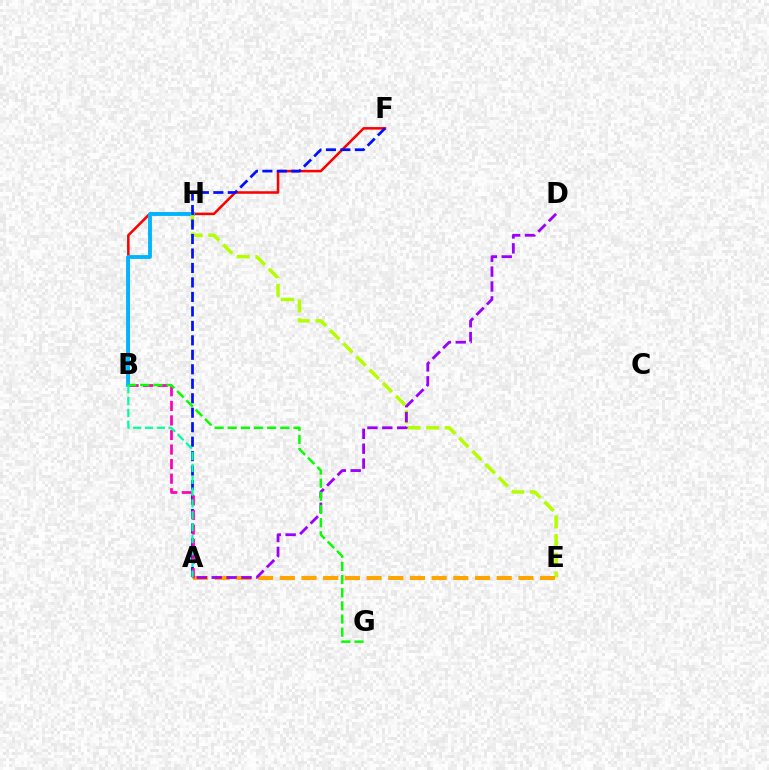{('B', 'F'): [{'color': '#ff0000', 'line_style': 'solid', 'thickness': 1.83}], ('B', 'H'): [{'color': '#00b5ff', 'line_style': 'solid', 'thickness': 2.77}], ('E', 'H'): [{'color': '#b3ff00', 'line_style': 'dashed', 'thickness': 2.53}], ('A', 'E'): [{'color': '#ffa500', 'line_style': 'dashed', 'thickness': 2.95}], ('A', 'F'): [{'color': '#0010ff', 'line_style': 'dashed', 'thickness': 1.97}], ('A', 'B'): [{'color': '#ff00bd', 'line_style': 'dashed', 'thickness': 1.98}, {'color': '#00ff9d', 'line_style': 'dashed', 'thickness': 1.61}], ('A', 'D'): [{'color': '#9b00ff', 'line_style': 'dashed', 'thickness': 2.02}], ('B', 'G'): [{'color': '#08ff00', 'line_style': 'dashed', 'thickness': 1.79}]}